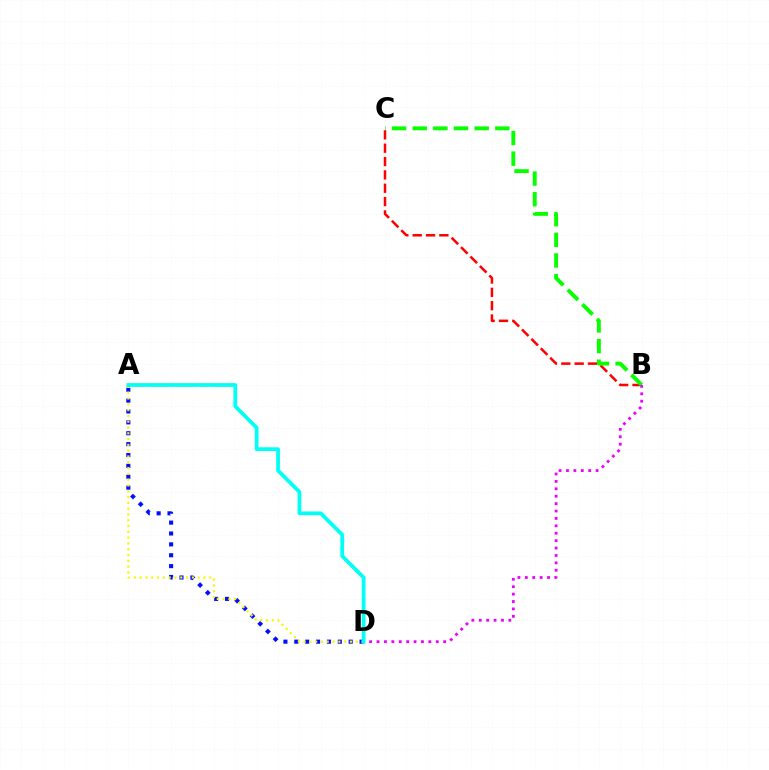{('A', 'D'): [{'color': '#0010ff', 'line_style': 'dotted', 'thickness': 2.96}, {'color': '#fcf500', 'line_style': 'dotted', 'thickness': 1.58}, {'color': '#00fff6', 'line_style': 'solid', 'thickness': 2.71}], ('B', 'C'): [{'color': '#ff0000', 'line_style': 'dashed', 'thickness': 1.81}, {'color': '#08ff00', 'line_style': 'dashed', 'thickness': 2.81}], ('B', 'D'): [{'color': '#ee00ff', 'line_style': 'dotted', 'thickness': 2.01}]}